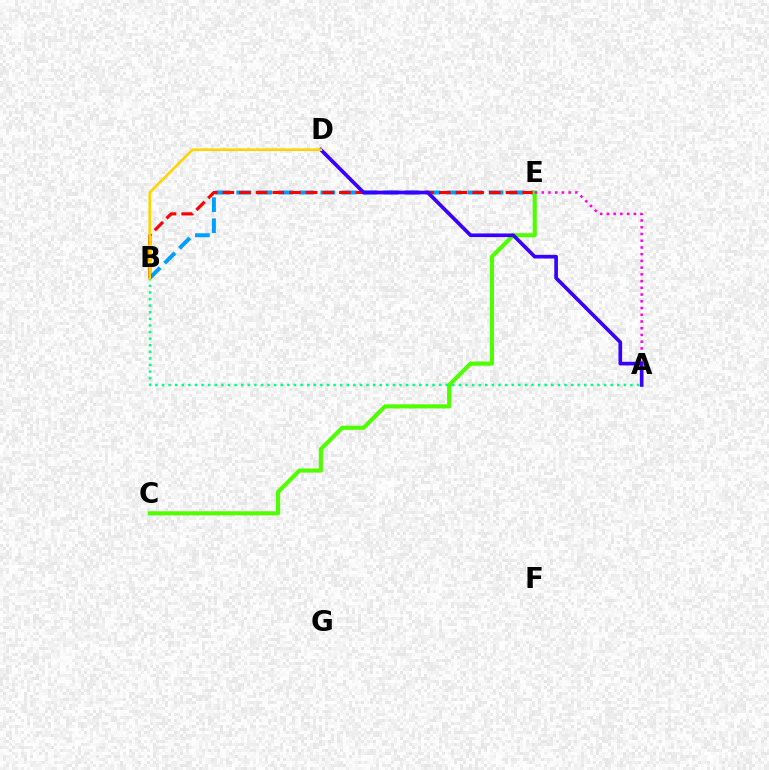{('B', 'E'): [{'color': '#009eff', 'line_style': 'dashed', 'thickness': 2.86}, {'color': '#ff0000', 'line_style': 'dashed', 'thickness': 2.26}], ('A', 'B'): [{'color': '#00ff86', 'line_style': 'dotted', 'thickness': 1.79}], ('C', 'E'): [{'color': '#4fff00', 'line_style': 'solid', 'thickness': 2.96}], ('A', 'E'): [{'color': '#ff00ed', 'line_style': 'dotted', 'thickness': 1.83}], ('A', 'D'): [{'color': '#3700ff', 'line_style': 'solid', 'thickness': 2.64}], ('B', 'D'): [{'color': '#ffd500', 'line_style': 'solid', 'thickness': 1.89}]}